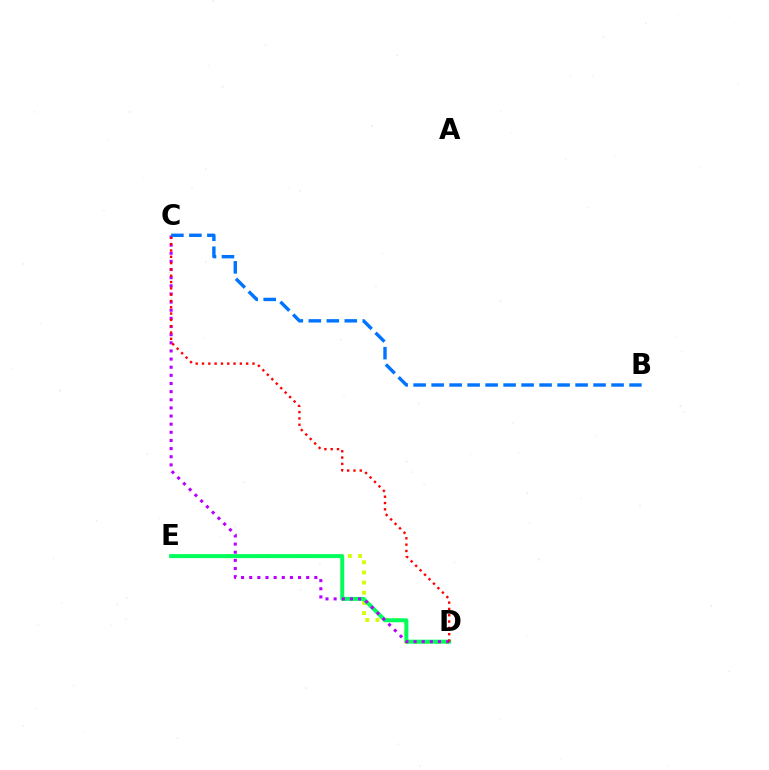{('D', 'E'): [{'color': '#d1ff00', 'line_style': 'dotted', 'thickness': 2.77}, {'color': '#00ff5c', 'line_style': 'solid', 'thickness': 2.85}], ('C', 'D'): [{'color': '#b900ff', 'line_style': 'dotted', 'thickness': 2.21}, {'color': '#ff0000', 'line_style': 'dotted', 'thickness': 1.71}], ('B', 'C'): [{'color': '#0074ff', 'line_style': 'dashed', 'thickness': 2.44}]}